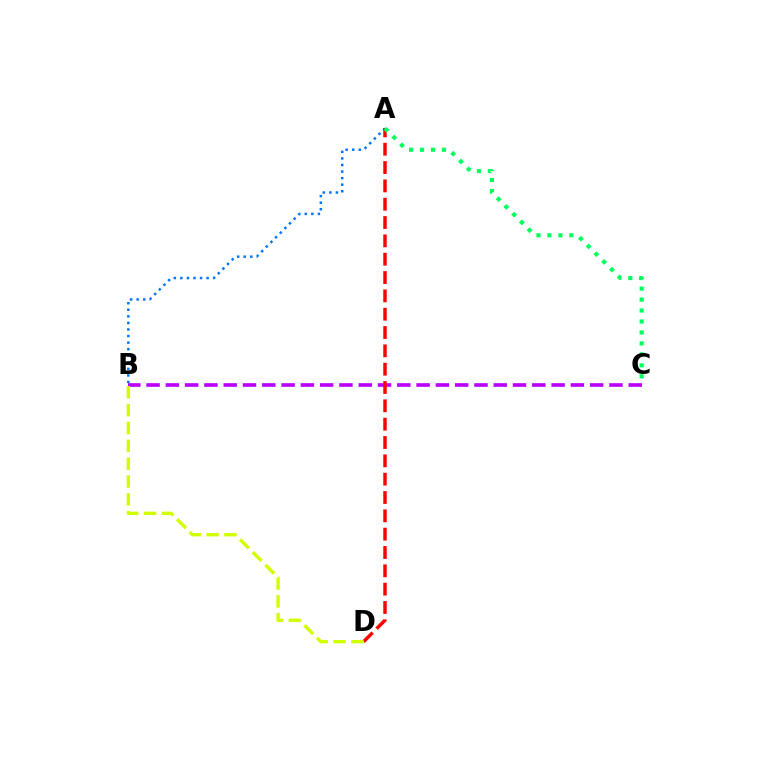{('A', 'B'): [{'color': '#0074ff', 'line_style': 'dotted', 'thickness': 1.78}], ('B', 'C'): [{'color': '#b900ff', 'line_style': 'dashed', 'thickness': 2.62}], ('A', 'D'): [{'color': '#ff0000', 'line_style': 'dashed', 'thickness': 2.49}], ('B', 'D'): [{'color': '#d1ff00', 'line_style': 'dashed', 'thickness': 2.42}], ('A', 'C'): [{'color': '#00ff5c', 'line_style': 'dotted', 'thickness': 2.98}]}